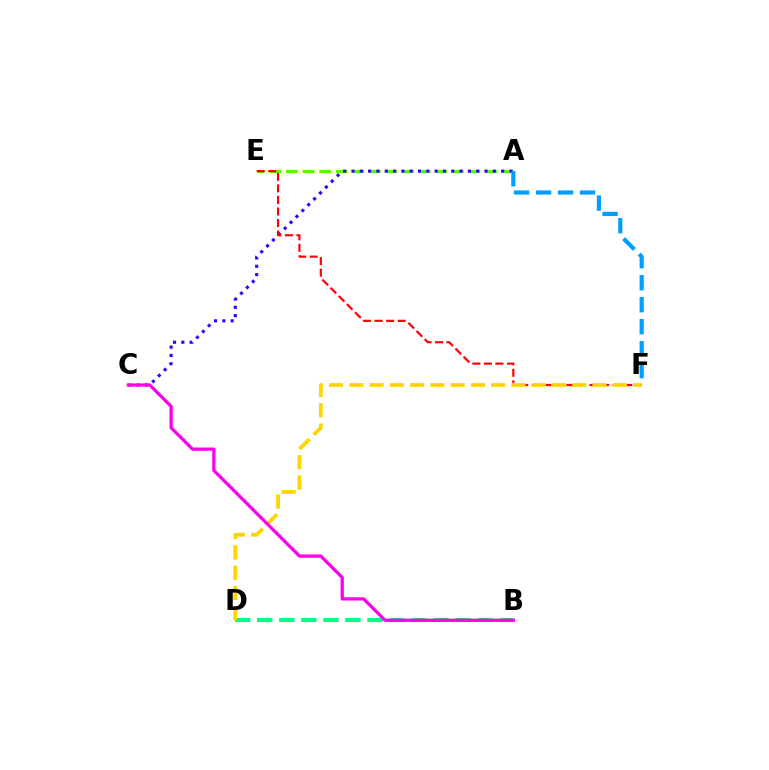{('A', 'E'): [{'color': '#4fff00', 'line_style': 'dashed', 'thickness': 2.26}], ('A', 'C'): [{'color': '#3700ff', 'line_style': 'dotted', 'thickness': 2.26}], ('A', 'F'): [{'color': '#009eff', 'line_style': 'dashed', 'thickness': 2.99}], ('B', 'D'): [{'color': '#00ff86', 'line_style': 'dashed', 'thickness': 3.0}], ('E', 'F'): [{'color': '#ff0000', 'line_style': 'dashed', 'thickness': 1.57}], ('D', 'F'): [{'color': '#ffd500', 'line_style': 'dashed', 'thickness': 2.75}], ('B', 'C'): [{'color': '#ff00ed', 'line_style': 'solid', 'thickness': 2.35}]}